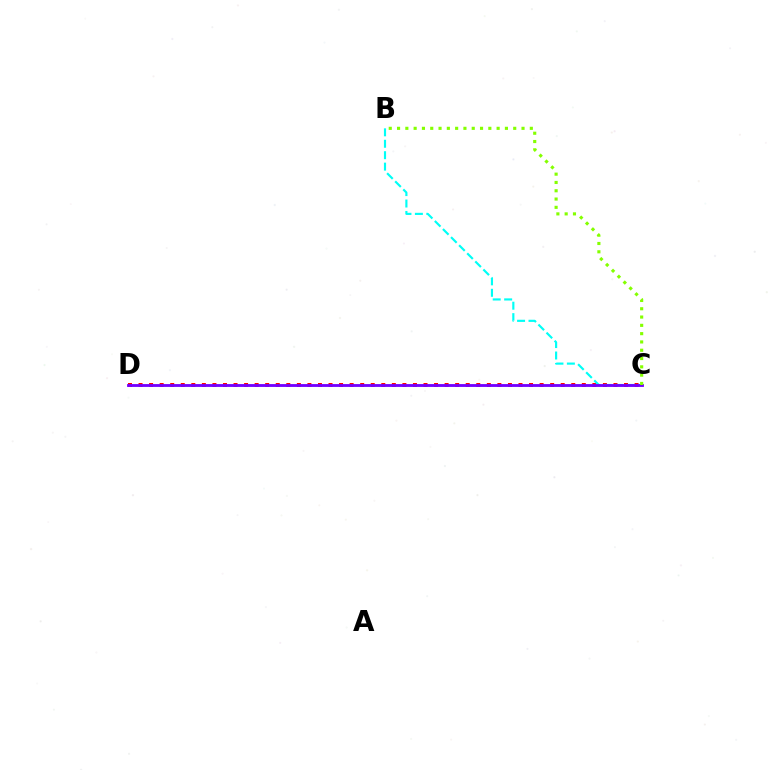{('C', 'D'): [{'color': '#ff0000', 'line_style': 'dotted', 'thickness': 2.87}, {'color': '#7200ff', 'line_style': 'solid', 'thickness': 2.04}], ('B', 'C'): [{'color': '#00fff6', 'line_style': 'dashed', 'thickness': 1.55}, {'color': '#84ff00', 'line_style': 'dotted', 'thickness': 2.25}]}